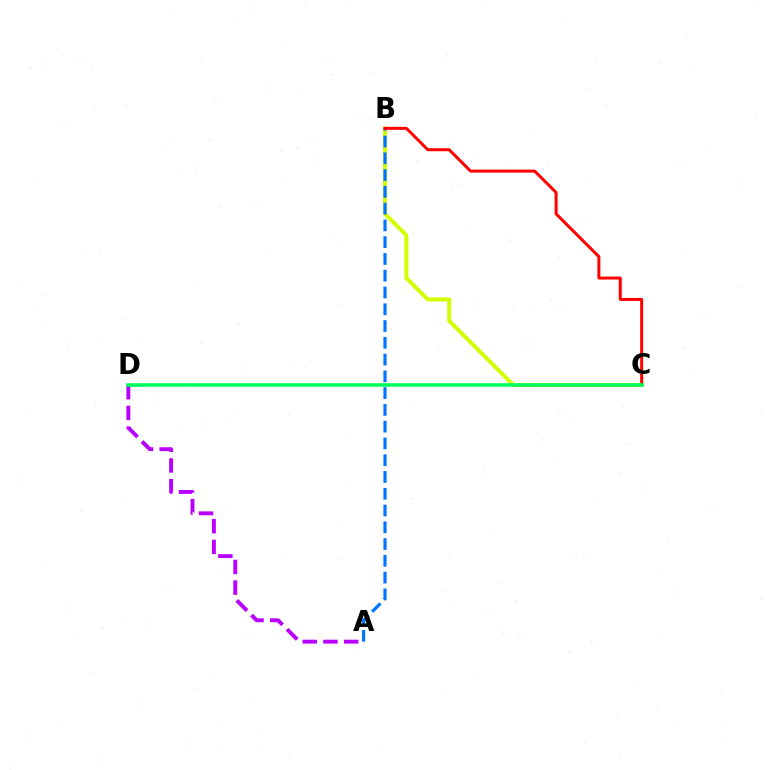{('B', 'C'): [{'color': '#d1ff00', 'line_style': 'solid', 'thickness': 2.86}, {'color': '#ff0000', 'line_style': 'solid', 'thickness': 2.15}], ('A', 'B'): [{'color': '#0074ff', 'line_style': 'dashed', 'thickness': 2.28}], ('A', 'D'): [{'color': '#b900ff', 'line_style': 'dashed', 'thickness': 2.81}], ('C', 'D'): [{'color': '#00ff5c', 'line_style': 'solid', 'thickness': 2.58}]}